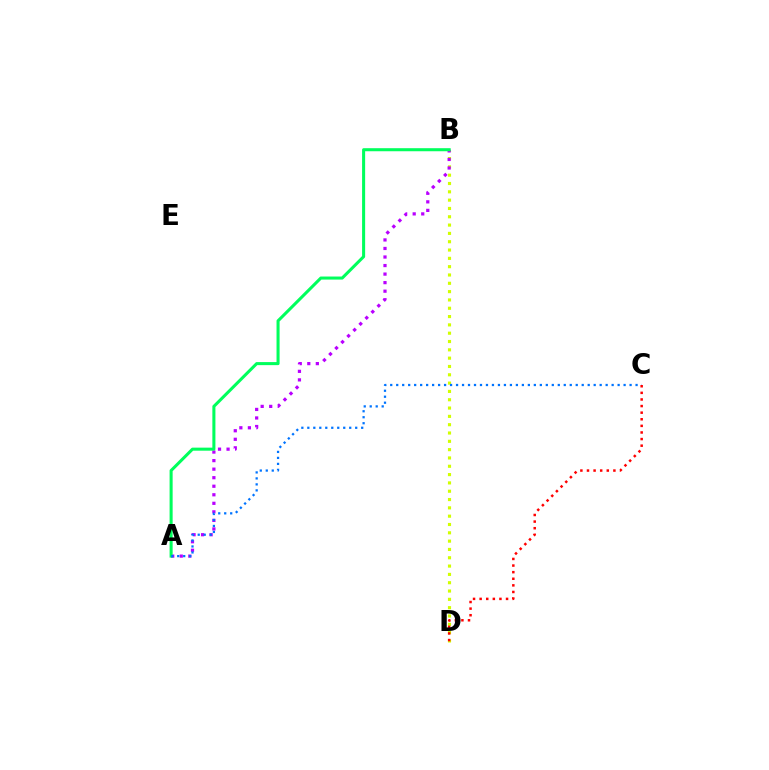{('B', 'D'): [{'color': '#d1ff00', 'line_style': 'dotted', 'thickness': 2.26}], ('A', 'B'): [{'color': '#b900ff', 'line_style': 'dotted', 'thickness': 2.32}, {'color': '#00ff5c', 'line_style': 'solid', 'thickness': 2.2}], ('A', 'C'): [{'color': '#0074ff', 'line_style': 'dotted', 'thickness': 1.63}], ('C', 'D'): [{'color': '#ff0000', 'line_style': 'dotted', 'thickness': 1.79}]}